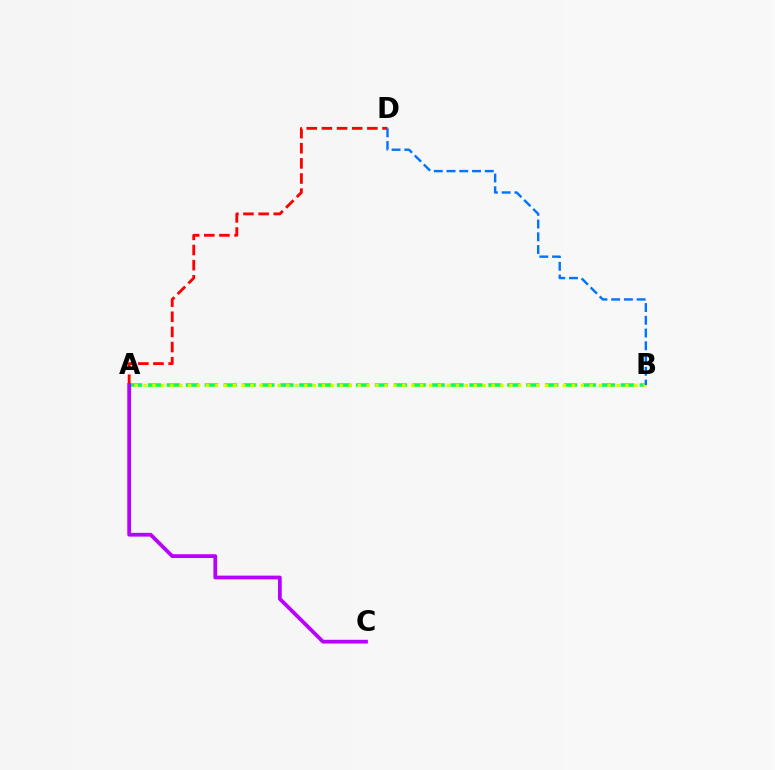{('A', 'B'): [{'color': '#00ff5c', 'line_style': 'dashed', 'thickness': 2.57}, {'color': '#d1ff00', 'line_style': 'dotted', 'thickness': 2.42}], ('A', 'D'): [{'color': '#ff0000', 'line_style': 'dashed', 'thickness': 2.06}], ('B', 'D'): [{'color': '#0074ff', 'line_style': 'dashed', 'thickness': 1.73}], ('A', 'C'): [{'color': '#b900ff', 'line_style': 'solid', 'thickness': 2.71}]}